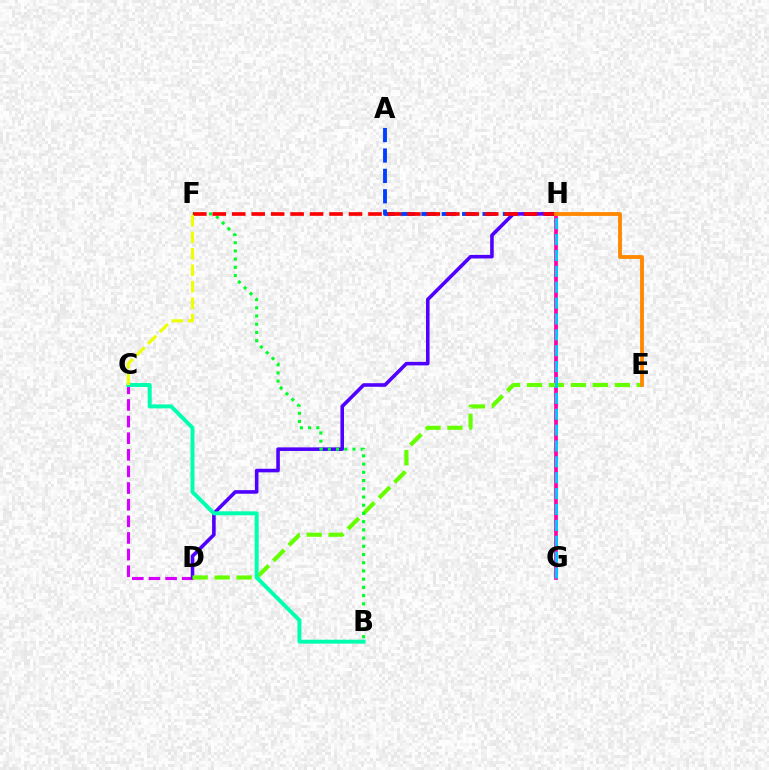{('G', 'H'): [{'color': '#ff00a0', 'line_style': 'solid', 'thickness': 2.67}, {'color': '#00c7ff', 'line_style': 'dashed', 'thickness': 2.16}], ('C', 'D'): [{'color': '#d600ff', 'line_style': 'dashed', 'thickness': 2.26}], ('A', 'H'): [{'color': '#003fff', 'line_style': 'dashed', 'thickness': 2.77}], ('D', 'H'): [{'color': '#4f00ff', 'line_style': 'solid', 'thickness': 2.58}], ('D', 'E'): [{'color': '#66ff00', 'line_style': 'dashed', 'thickness': 2.98}], ('B', 'F'): [{'color': '#00ff27', 'line_style': 'dotted', 'thickness': 2.23}], ('B', 'C'): [{'color': '#00ffaf', 'line_style': 'solid', 'thickness': 2.84}], ('F', 'H'): [{'color': '#ff0000', 'line_style': 'dashed', 'thickness': 2.64}], ('E', 'H'): [{'color': '#ff8800', 'line_style': 'solid', 'thickness': 2.76}], ('C', 'F'): [{'color': '#eeff00', 'line_style': 'dashed', 'thickness': 2.24}]}